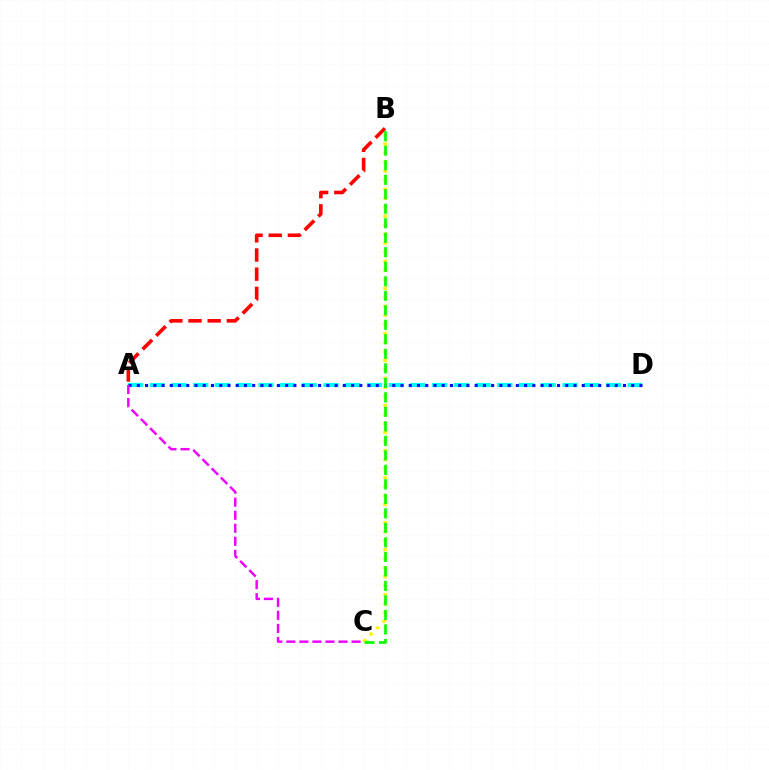{('A', 'B'): [{'color': '#ff0000', 'line_style': 'dashed', 'thickness': 2.6}], ('A', 'D'): [{'color': '#00fff6', 'line_style': 'dashed', 'thickness': 2.95}, {'color': '#0010ff', 'line_style': 'dotted', 'thickness': 2.24}], ('B', 'C'): [{'color': '#fcf500', 'line_style': 'dotted', 'thickness': 2.45}, {'color': '#08ff00', 'line_style': 'dashed', 'thickness': 1.97}], ('A', 'C'): [{'color': '#ee00ff', 'line_style': 'dashed', 'thickness': 1.77}]}